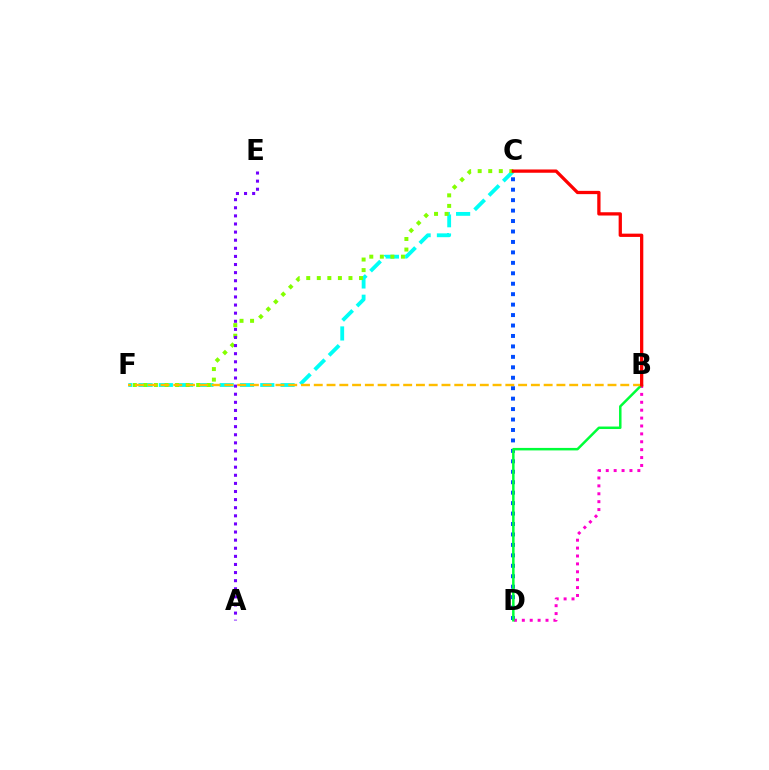{('C', 'F'): [{'color': '#00fff6', 'line_style': 'dashed', 'thickness': 2.76}, {'color': '#84ff00', 'line_style': 'dotted', 'thickness': 2.87}], ('A', 'E'): [{'color': '#7200ff', 'line_style': 'dotted', 'thickness': 2.2}], ('C', 'D'): [{'color': '#004bff', 'line_style': 'dotted', 'thickness': 2.84}], ('B', 'D'): [{'color': '#ff00cf', 'line_style': 'dotted', 'thickness': 2.15}, {'color': '#00ff39', 'line_style': 'solid', 'thickness': 1.8}], ('B', 'F'): [{'color': '#ffbd00', 'line_style': 'dashed', 'thickness': 1.73}], ('B', 'C'): [{'color': '#ff0000', 'line_style': 'solid', 'thickness': 2.36}]}